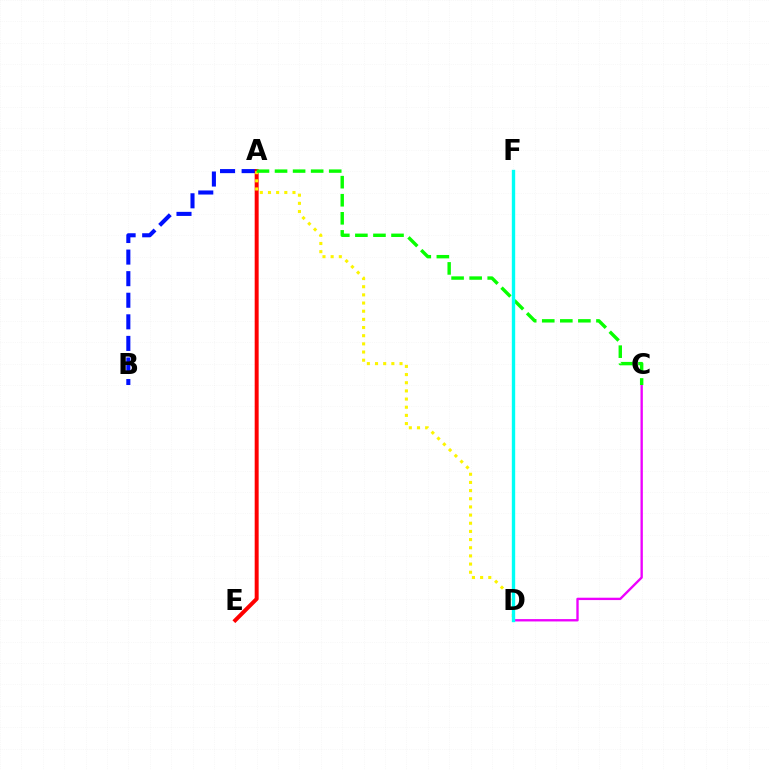{('A', 'B'): [{'color': '#0010ff', 'line_style': 'dashed', 'thickness': 2.93}], ('C', 'D'): [{'color': '#ee00ff', 'line_style': 'solid', 'thickness': 1.69}], ('A', 'E'): [{'color': '#ff0000', 'line_style': 'solid', 'thickness': 2.86}], ('A', 'D'): [{'color': '#fcf500', 'line_style': 'dotted', 'thickness': 2.22}], ('A', 'C'): [{'color': '#08ff00', 'line_style': 'dashed', 'thickness': 2.45}], ('D', 'F'): [{'color': '#00fff6', 'line_style': 'solid', 'thickness': 2.42}]}